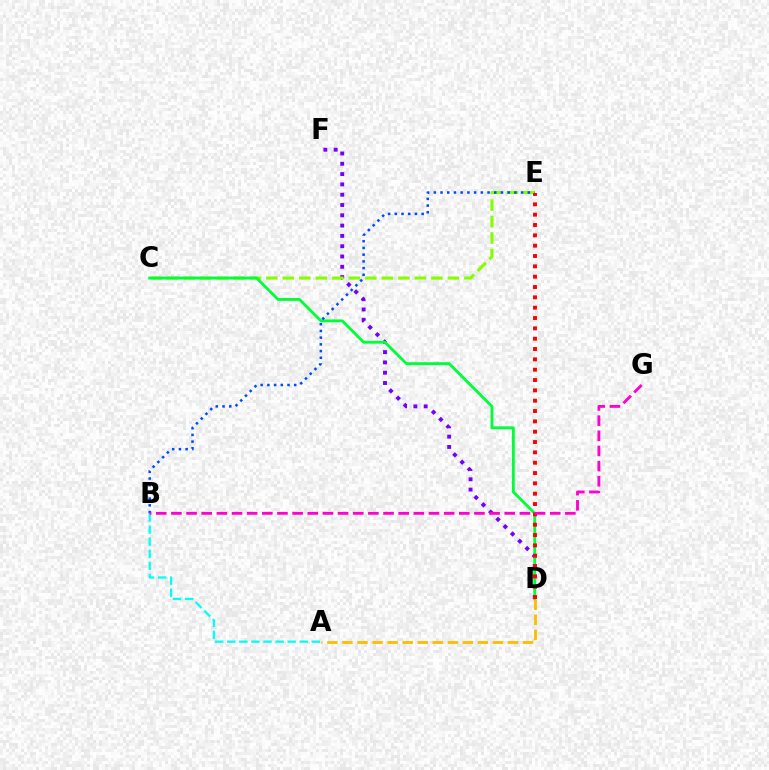{('D', 'F'): [{'color': '#7200ff', 'line_style': 'dotted', 'thickness': 2.8}], ('C', 'E'): [{'color': '#84ff00', 'line_style': 'dashed', 'thickness': 2.24}], ('C', 'D'): [{'color': '#00ff39', 'line_style': 'solid', 'thickness': 2.05}], ('D', 'E'): [{'color': '#ff0000', 'line_style': 'dotted', 'thickness': 2.81}], ('A', 'B'): [{'color': '#00fff6', 'line_style': 'dashed', 'thickness': 1.64}], ('A', 'D'): [{'color': '#ffbd00', 'line_style': 'dashed', 'thickness': 2.04}], ('B', 'E'): [{'color': '#004bff', 'line_style': 'dotted', 'thickness': 1.82}], ('B', 'G'): [{'color': '#ff00cf', 'line_style': 'dashed', 'thickness': 2.06}]}